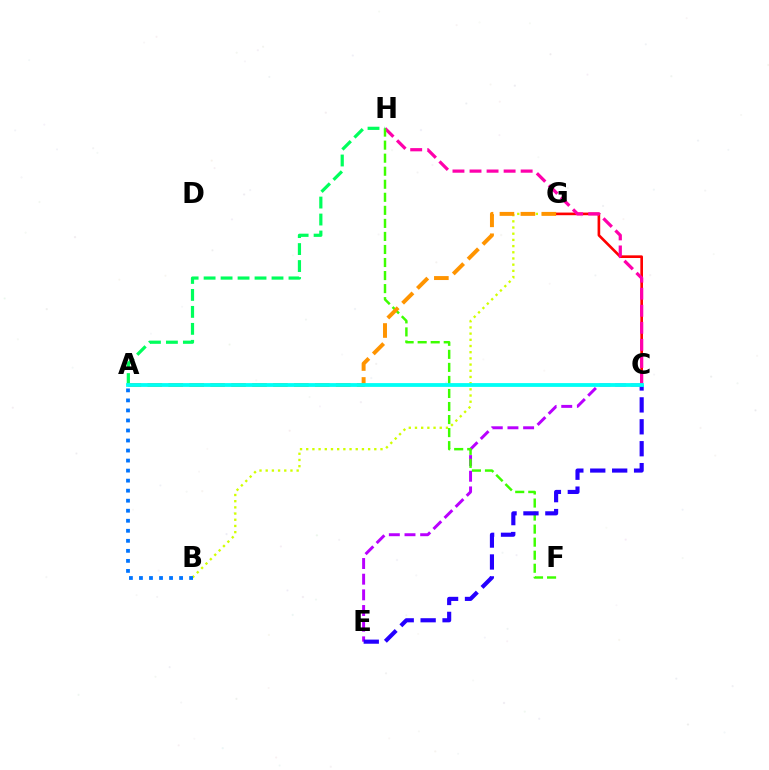{('B', 'G'): [{'color': '#d1ff00', 'line_style': 'dotted', 'thickness': 1.68}], ('C', 'G'): [{'color': '#ff0000', 'line_style': 'solid', 'thickness': 1.91}], ('A', 'B'): [{'color': '#0074ff', 'line_style': 'dotted', 'thickness': 2.72}], ('C', 'E'): [{'color': '#b900ff', 'line_style': 'dashed', 'thickness': 2.13}, {'color': '#2500ff', 'line_style': 'dashed', 'thickness': 2.98}], ('C', 'H'): [{'color': '#ff00ac', 'line_style': 'dashed', 'thickness': 2.32}], ('F', 'H'): [{'color': '#3dff00', 'line_style': 'dashed', 'thickness': 1.77}], ('A', 'G'): [{'color': '#ff9400', 'line_style': 'dashed', 'thickness': 2.84}], ('A', 'H'): [{'color': '#00ff5c', 'line_style': 'dashed', 'thickness': 2.31}], ('A', 'C'): [{'color': '#00fff6', 'line_style': 'solid', 'thickness': 2.74}]}